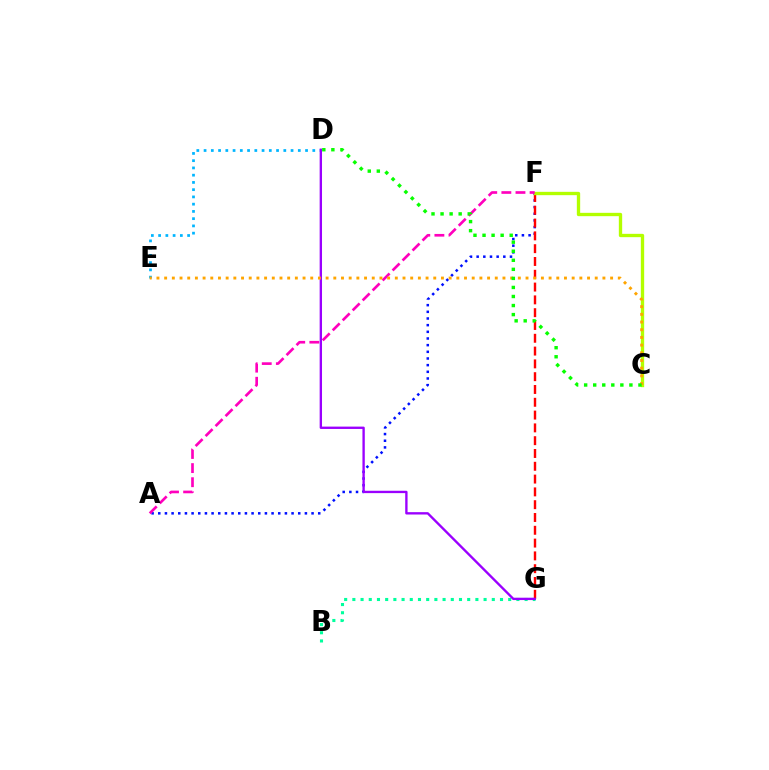{('B', 'G'): [{'color': '#00ff9d', 'line_style': 'dotted', 'thickness': 2.23}], ('D', 'E'): [{'color': '#00b5ff', 'line_style': 'dotted', 'thickness': 1.97}], ('A', 'F'): [{'color': '#0010ff', 'line_style': 'dotted', 'thickness': 1.81}, {'color': '#ff00bd', 'line_style': 'dashed', 'thickness': 1.92}], ('F', 'G'): [{'color': '#ff0000', 'line_style': 'dashed', 'thickness': 1.74}], ('C', 'F'): [{'color': '#b3ff00', 'line_style': 'solid', 'thickness': 2.4}], ('D', 'G'): [{'color': '#9b00ff', 'line_style': 'solid', 'thickness': 1.7}], ('C', 'E'): [{'color': '#ffa500', 'line_style': 'dotted', 'thickness': 2.09}], ('C', 'D'): [{'color': '#08ff00', 'line_style': 'dotted', 'thickness': 2.46}]}